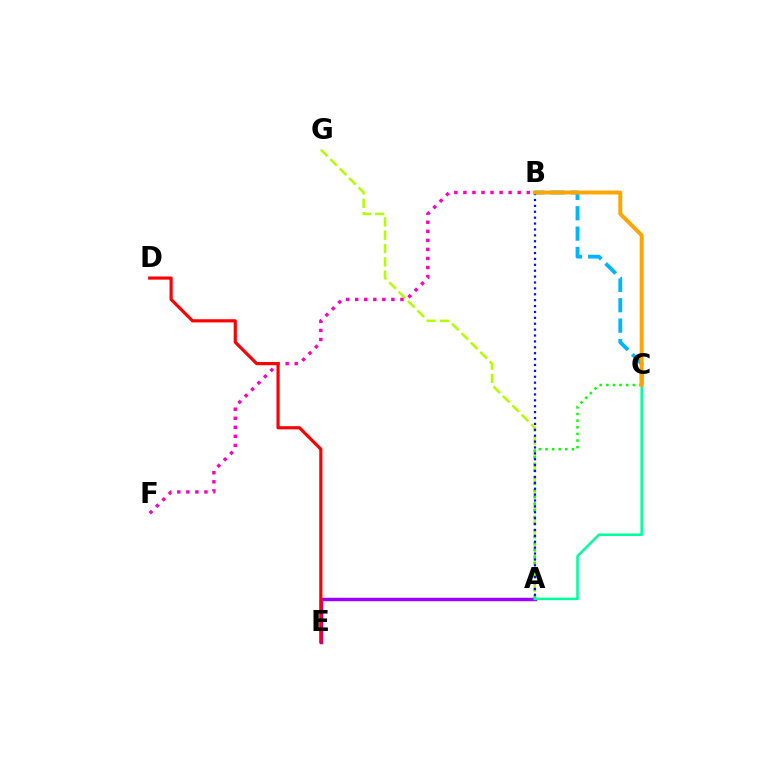{('A', 'G'): [{'color': '#b3ff00', 'line_style': 'dashed', 'thickness': 1.81}], ('B', 'F'): [{'color': '#ff00bd', 'line_style': 'dotted', 'thickness': 2.46}], ('B', 'C'): [{'color': '#00b5ff', 'line_style': 'dashed', 'thickness': 2.77}, {'color': '#ffa500', 'line_style': 'solid', 'thickness': 2.84}], ('A', 'E'): [{'color': '#9b00ff', 'line_style': 'solid', 'thickness': 2.52}], ('A', 'C'): [{'color': '#08ff00', 'line_style': 'dotted', 'thickness': 1.8}, {'color': '#00ff9d', 'line_style': 'solid', 'thickness': 1.81}], ('D', 'E'): [{'color': '#ff0000', 'line_style': 'solid', 'thickness': 2.28}], ('A', 'B'): [{'color': '#0010ff', 'line_style': 'dotted', 'thickness': 1.6}]}